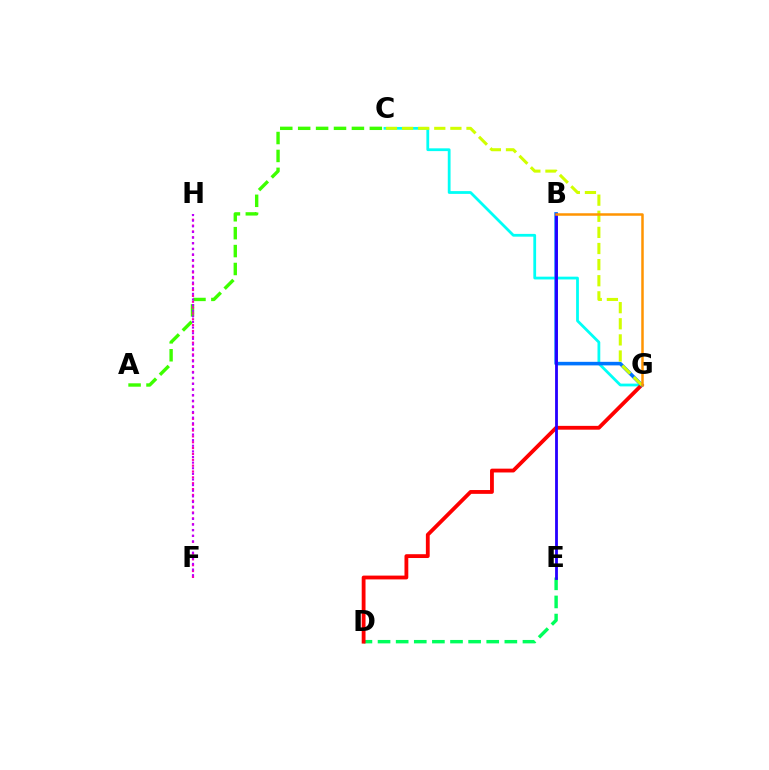{('A', 'C'): [{'color': '#3dff00', 'line_style': 'dashed', 'thickness': 2.43}], ('F', 'H'): [{'color': '#ff00ac', 'line_style': 'dotted', 'thickness': 1.59}, {'color': '#b900ff', 'line_style': 'dotted', 'thickness': 1.53}], ('C', 'G'): [{'color': '#00fff6', 'line_style': 'solid', 'thickness': 2.0}, {'color': '#d1ff00', 'line_style': 'dashed', 'thickness': 2.19}], ('D', 'E'): [{'color': '#00ff5c', 'line_style': 'dashed', 'thickness': 2.46}], ('D', 'G'): [{'color': '#ff0000', 'line_style': 'solid', 'thickness': 2.75}], ('B', 'G'): [{'color': '#0074ff', 'line_style': 'solid', 'thickness': 2.57}, {'color': '#ff9400', 'line_style': 'solid', 'thickness': 1.8}], ('B', 'E'): [{'color': '#2500ff', 'line_style': 'solid', 'thickness': 2.02}]}